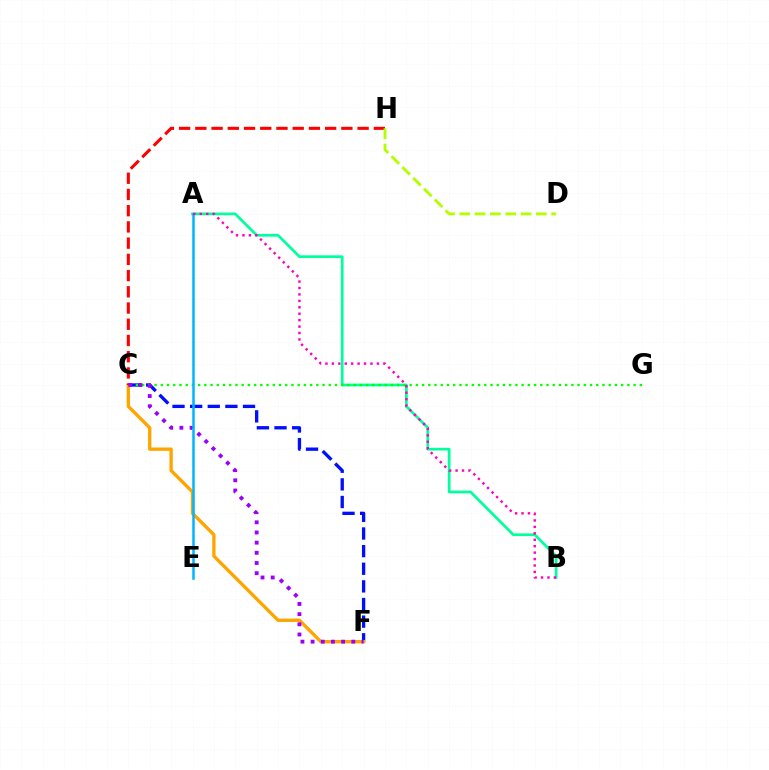{('C', 'F'): [{'color': '#0010ff', 'line_style': 'dashed', 'thickness': 2.39}, {'color': '#ffa500', 'line_style': 'solid', 'thickness': 2.4}, {'color': '#9b00ff', 'line_style': 'dotted', 'thickness': 2.76}], ('C', 'H'): [{'color': '#ff0000', 'line_style': 'dashed', 'thickness': 2.2}], ('A', 'B'): [{'color': '#00ff9d', 'line_style': 'solid', 'thickness': 1.95}, {'color': '#ff00bd', 'line_style': 'dotted', 'thickness': 1.75}], ('C', 'G'): [{'color': '#08ff00', 'line_style': 'dotted', 'thickness': 1.69}], ('A', 'E'): [{'color': '#00b5ff', 'line_style': 'solid', 'thickness': 1.81}], ('D', 'H'): [{'color': '#b3ff00', 'line_style': 'dashed', 'thickness': 2.08}]}